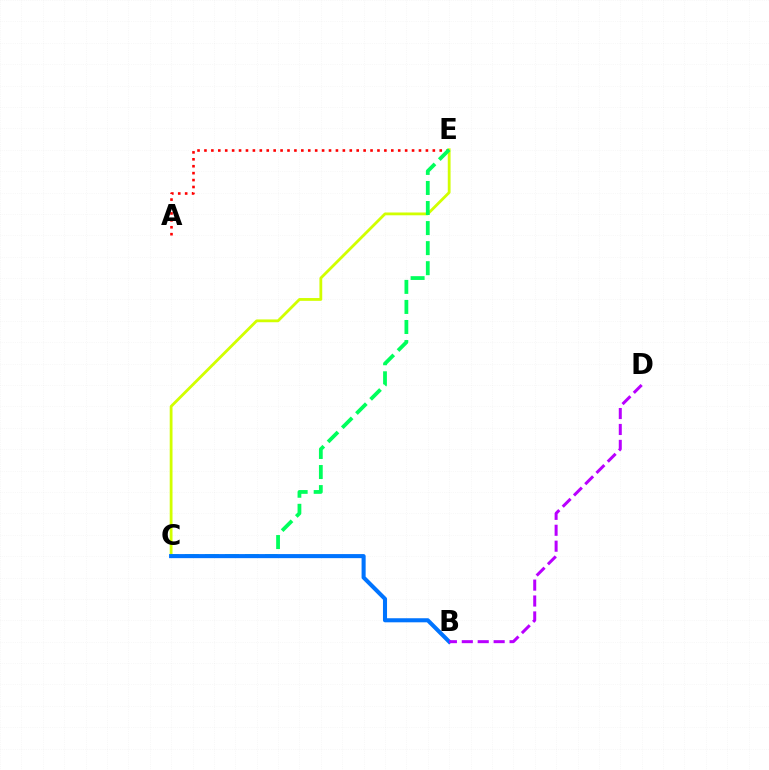{('C', 'E'): [{'color': '#d1ff00', 'line_style': 'solid', 'thickness': 2.02}, {'color': '#00ff5c', 'line_style': 'dashed', 'thickness': 2.72}], ('A', 'E'): [{'color': '#ff0000', 'line_style': 'dotted', 'thickness': 1.88}], ('B', 'C'): [{'color': '#0074ff', 'line_style': 'solid', 'thickness': 2.93}], ('B', 'D'): [{'color': '#b900ff', 'line_style': 'dashed', 'thickness': 2.16}]}